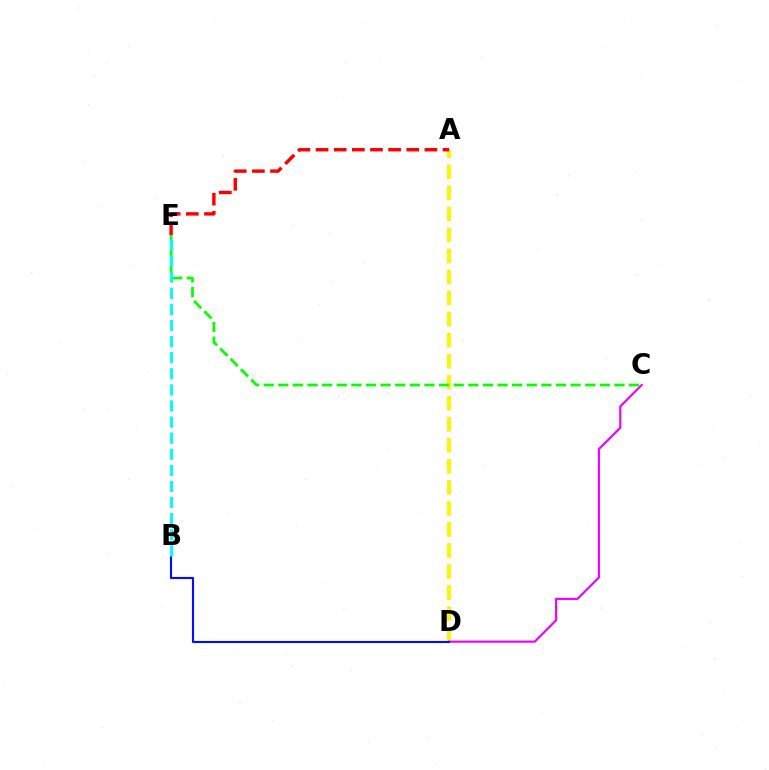{('A', 'D'): [{'color': '#fcf500', 'line_style': 'dashed', 'thickness': 2.86}], ('A', 'E'): [{'color': '#ff0000', 'line_style': 'dashed', 'thickness': 2.46}], ('C', 'D'): [{'color': '#ee00ff', 'line_style': 'solid', 'thickness': 1.55}], ('C', 'E'): [{'color': '#08ff00', 'line_style': 'dashed', 'thickness': 1.99}], ('B', 'D'): [{'color': '#0010ff', 'line_style': 'solid', 'thickness': 1.53}], ('B', 'E'): [{'color': '#00fff6', 'line_style': 'dashed', 'thickness': 2.19}]}